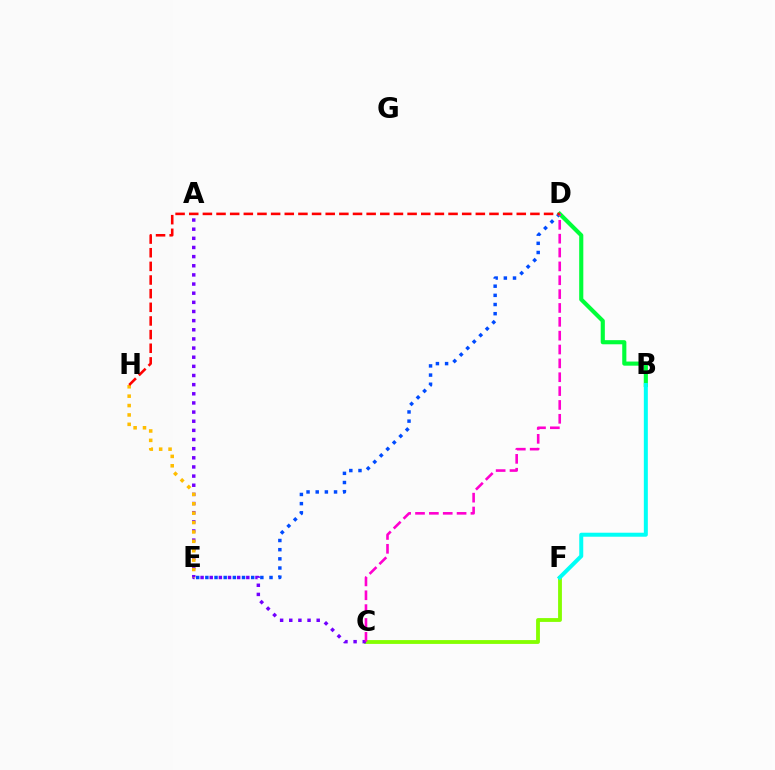{('D', 'E'): [{'color': '#004bff', 'line_style': 'dotted', 'thickness': 2.49}], ('B', 'D'): [{'color': '#00ff39', 'line_style': 'solid', 'thickness': 2.97}], ('C', 'F'): [{'color': '#84ff00', 'line_style': 'solid', 'thickness': 2.75}], ('A', 'C'): [{'color': '#7200ff', 'line_style': 'dotted', 'thickness': 2.48}], ('C', 'D'): [{'color': '#ff00cf', 'line_style': 'dashed', 'thickness': 1.88}], ('B', 'F'): [{'color': '#00fff6', 'line_style': 'solid', 'thickness': 2.88}], ('E', 'H'): [{'color': '#ffbd00', 'line_style': 'dotted', 'thickness': 2.55}], ('D', 'H'): [{'color': '#ff0000', 'line_style': 'dashed', 'thickness': 1.85}]}